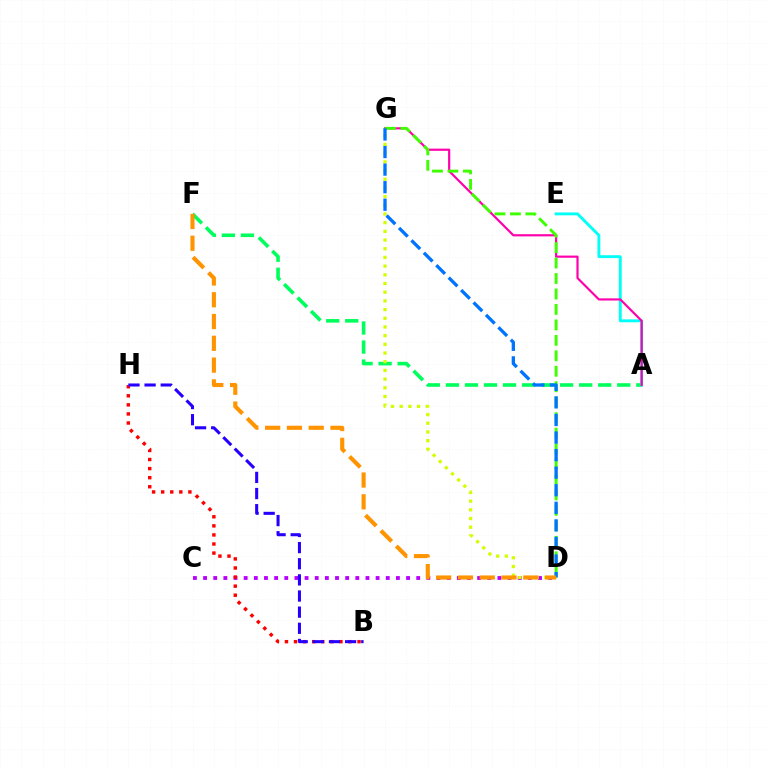{('A', 'F'): [{'color': '#00ff5c', 'line_style': 'dashed', 'thickness': 2.59}], ('A', 'E'): [{'color': '#00fff6', 'line_style': 'solid', 'thickness': 2.08}], ('A', 'G'): [{'color': '#ff00ac', 'line_style': 'solid', 'thickness': 1.57}], ('C', 'D'): [{'color': '#b900ff', 'line_style': 'dotted', 'thickness': 2.76}], ('D', 'G'): [{'color': '#d1ff00', 'line_style': 'dotted', 'thickness': 2.36}, {'color': '#3dff00', 'line_style': 'dashed', 'thickness': 2.1}, {'color': '#0074ff', 'line_style': 'dashed', 'thickness': 2.39}], ('B', 'H'): [{'color': '#ff0000', 'line_style': 'dotted', 'thickness': 2.47}, {'color': '#2500ff', 'line_style': 'dashed', 'thickness': 2.19}], ('D', 'F'): [{'color': '#ff9400', 'line_style': 'dashed', 'thickness': 2.96}]}